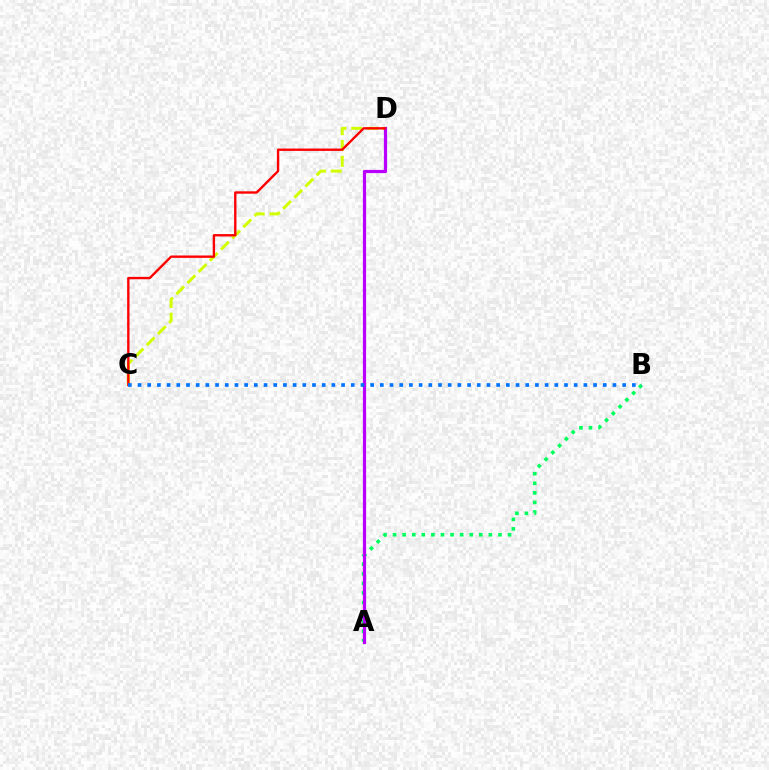{('C', 'D'): [{'color': '#d1ff00', 'line_style': 'dashed', 'thickness': 2.15}, {'color': '#ff0000', 'line_style': 'solid', 'thickness': 1.71}], ('A', 'B'): [{'color': '#00ff5c', 'line_style': 'dotted', 'thickness': 2.6}], ('A', 'D'): [{'color': '#b900ff', 'line_style': 'solid', 'thickness': 2.3}], ('B', 'C'): [{'color': '#0074ff', 'line_style': 'dotted', 'thickness': 2.63}]}